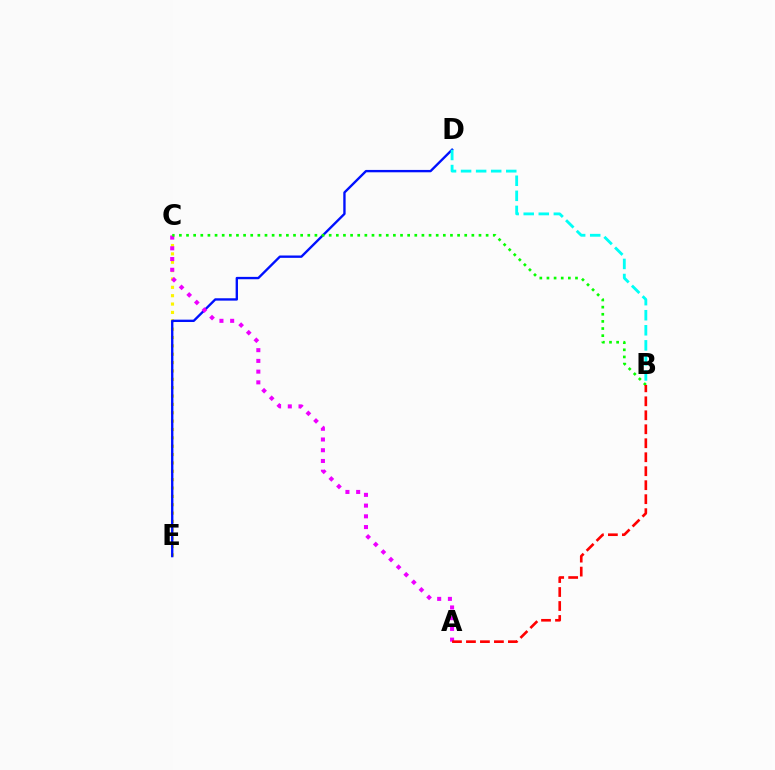{('C', 'E'): [{'color': '#fcf500', 'line_style': 'dotted', 'thickness': 2.27}], ('D', 'E'): [{'color': '#0010ff', 'line_style': 'solid', 'thickness': 1.7}], ('A', 'C'): [{'color': '#ee00ff', 'line_style': 'dotted', 'thickness': 2.92}], ('B', 'C'): [{'color': '#08ff00', 'line_style': 'dotted', 'thickness': 1.94}], ('B', 'D'): [{'color': '#00fff6', 'line_style': 'dashed', 'thickness': 2.05}], ('A', 'B'): [{'color': '#ff0000', 'line_style': 'dashed', 'thickness': 1.9}]}